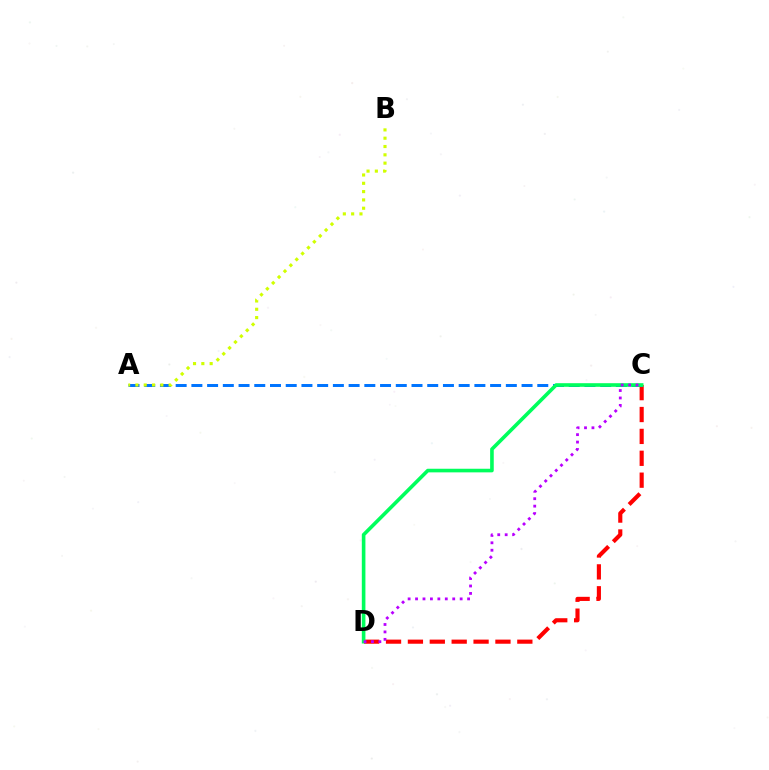{('C', 'D'): [{'color': '#ff0000', 'line_style': 'dashed', 'thickness': 2.97}, {'color': '#00ff5c', 'line_style': 'solid', 'thickness': 2.6}, {'color': '#b900ff', 'line_style': 'dotted', 'thickness': 2.02}], ('A', 'C'): [{'color': '#0074ff', 'line_style': 'dashed', 'thickness': 2.14}], ('A', 'B'): [{'color': '#d1ff00', 'line_style': 'dotted', 'thickness': 2.26}]}